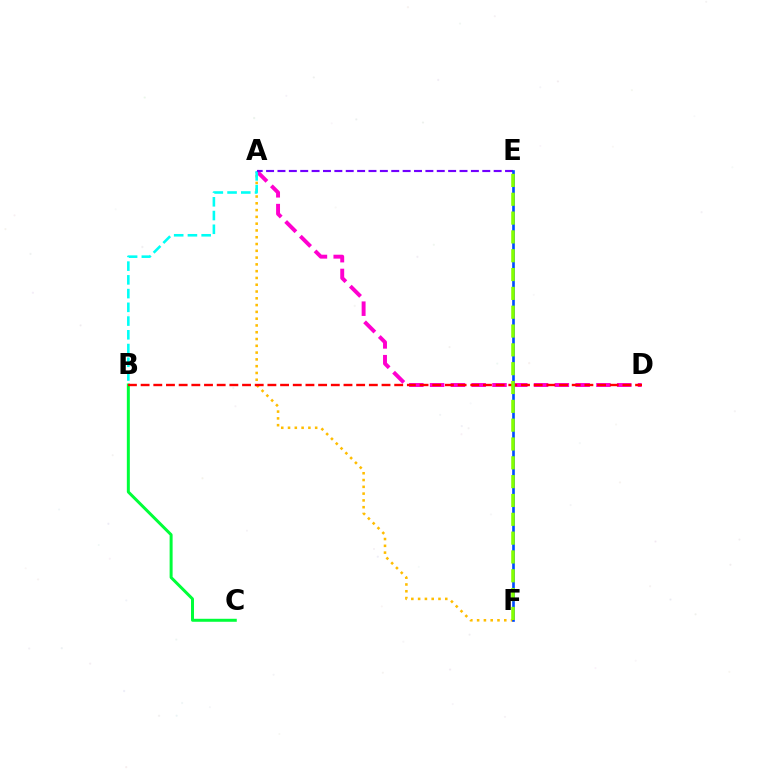{('A', 'F'): [{'color': '#ffbd00', 'line_style': 'dotted', 'thickness': 1.84}], ('A', 'D'): [{'color': '#ff00cf', 'line_style': 'dashed', 'thickness': 2.82}], ('A', 'B'): [{'color': '#00fff6', 'line_style': 'dashed', 'thickness': 1.87}], ('A', 'E'): [{'color': '#7200ff', 'line_style': 'dashed', 'thickness': 1.55}], ('B', 'C'): [{'color': '#00ff39', 'line_style': 'solid', 'thickness': 2.15}], ('B', 'D'): [{'color': '#ff0000', 'line_style': 'dashed', 'thickness': 1.72}], ('E', 'F'): [{'color': '#004bff', 'line_style': 'solid', 'thickness': 1.91}, {'color': '#84ff00', 'line_style': 'dashed', 'thickness': 2.56}]}